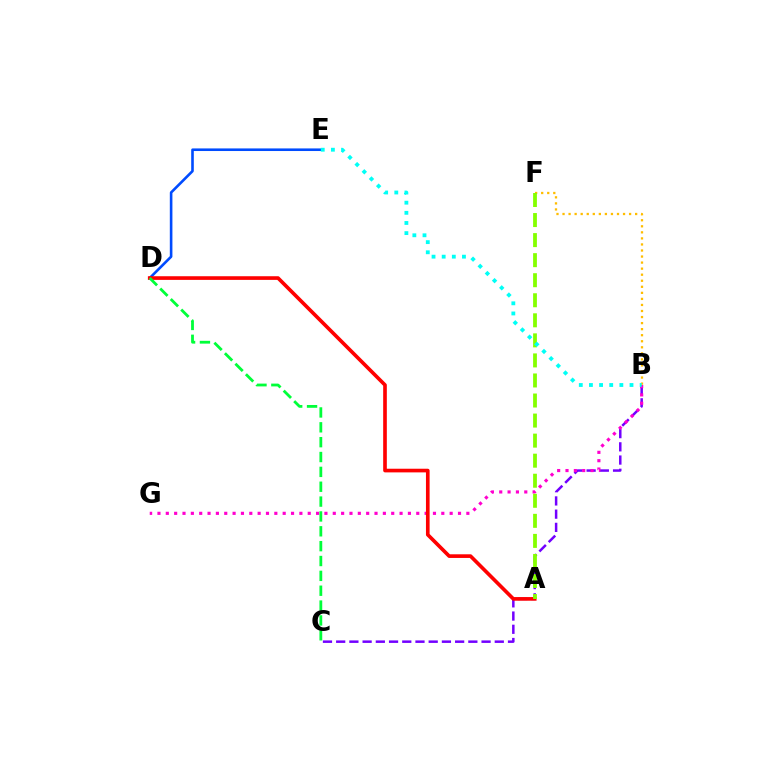{('B', 'F'): [{'color': '#ffbd00', 'line_style': 'dotted', 'thickness': 1.64}], ('D', 'E'): [{'color': '#004bff', 'line_style': 'solid', 'thickness': 1.88}], ('B', 'C'): [{'color': '#7200ff', 'line_style': 'dashed', 'thickness': 1.8}], ('B', 'G'): [{'color': '#ff00cf', 'line_style': 'dotted', 'thickness': 2.27}], ('A', 'D'): [{'color': '#ff0000', 'line_style': 'solid', 'thickness': 2.63}], ('A', 'F'): [{'color': '#84ff00', 'line_style': 'dashed', 'thickness': 2.72}], ('B', 'E'): [{'color': '#00fff6', 'line_style': 'dotted', 'thickness': 2.76}], ('C', 'D'): [{'color': '#00ff39', 'line_style': 'dashed', 'thickness': 2.02}]}